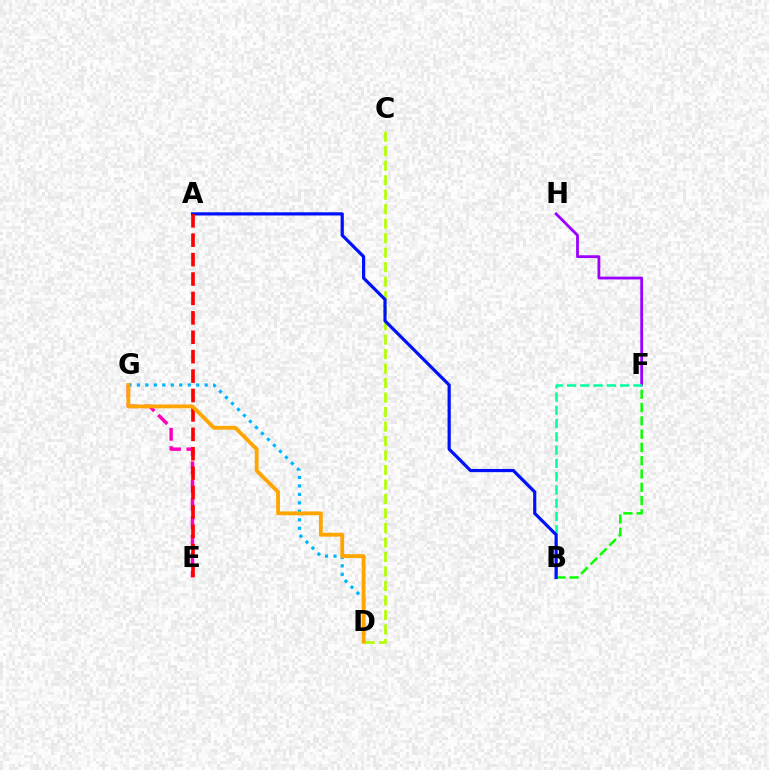{('B', 'F'): [{'color': '#08ff00', 'line_style': 'dashed', 'thickness': 1.8}, {'color': '#00ff9d', 'line_style': 'dashed', 'thickness': 1.8}], ('D', 'G'): [{'color': '#00b5ff', 'line_style': 'dotted', 'thickness': 2.3}, {'color': '#ffa500', 'line_style': 'solid', 'thickness': 2.76}], ('C', 'D'): [{'color': '#b3ff00', 'line_style': 'dashed', 'thickness': 1.97}], ('F', 'H'): [{'color': '#9b00ff', 'line_style': 'solid', 'thickness': 2.02}], ('E', 'G'): [{'color': '#ff00bd', 'line_style': 'dashed', 'thickness': 2.48}], ('A', 'B'): [{'color': '#0010ff', 'line_style': 'solid', 'thickness': 2.3}], ('A', 'E'): [{'color': '#ff0000', 'line_style': 'dashed', 'thickness': 2.64}]}